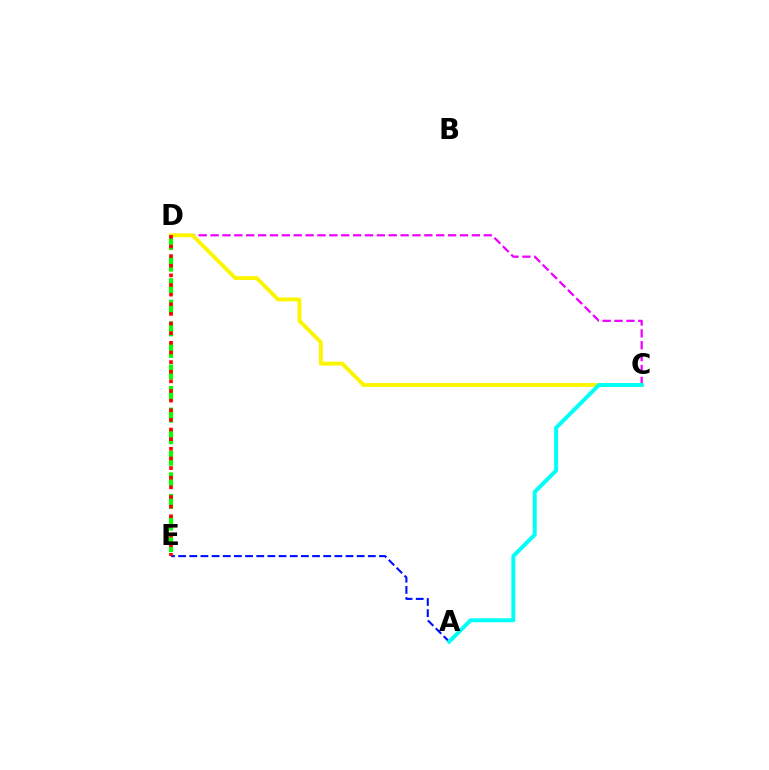{('A', 'E'): [{'color': '#0010ff', 'line_style': 'dashed', 'thickness': 1.52}], ('C', 'D'): [{'color': '#ee00ff', 'line_style': 'dashed', 'thickness': 1.61}, {'color': '#fcf500', 'line_style': 'solid', 'thickness': 2.8}], ('D', 'E'): [{'color': '#08ff00', 'line_style': 'dashed', 'thickness': 2.93}, {'color': '#ff0000', 'line_style': 'dotted', 'thickness': 2.62}], ('A', 'C'): [{'color': '#00fff6', 'line_style': 'solid', 'thickness': 2.84}]}